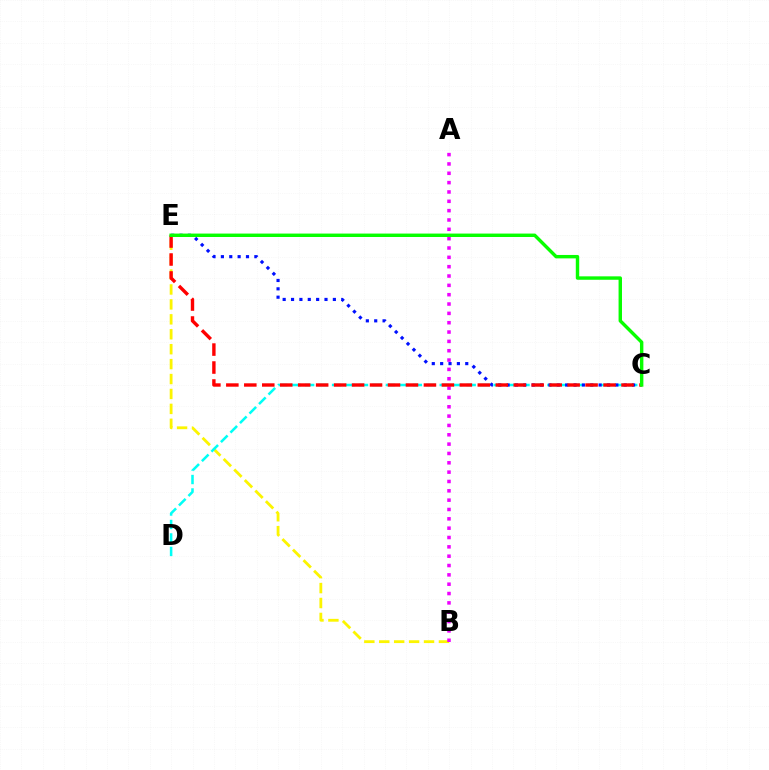{('B', 'E'): [{'color': '#fcf500', 'line_style': 'dashed', 'thickness': 2.03}], ('A', 'B'): [{'color': '#ee00ff', 'line_style': 'dotted', 'thickness': 2.54}], ('C', 'D'): [{'color': '#00fff6', 'line_style': 'dashed', 'thickness': 1.83}], ('C', 'E'): [{'color': '#0010ff', 'line_style': 'dotted', 'thickness': 2.27}, {'color': '#ff0000', 'line_style': 'dashed', 'thickness': 2.44}, {'color': '#08ff00', 'line_style': 'solid', 'thickness': 2.46}]}